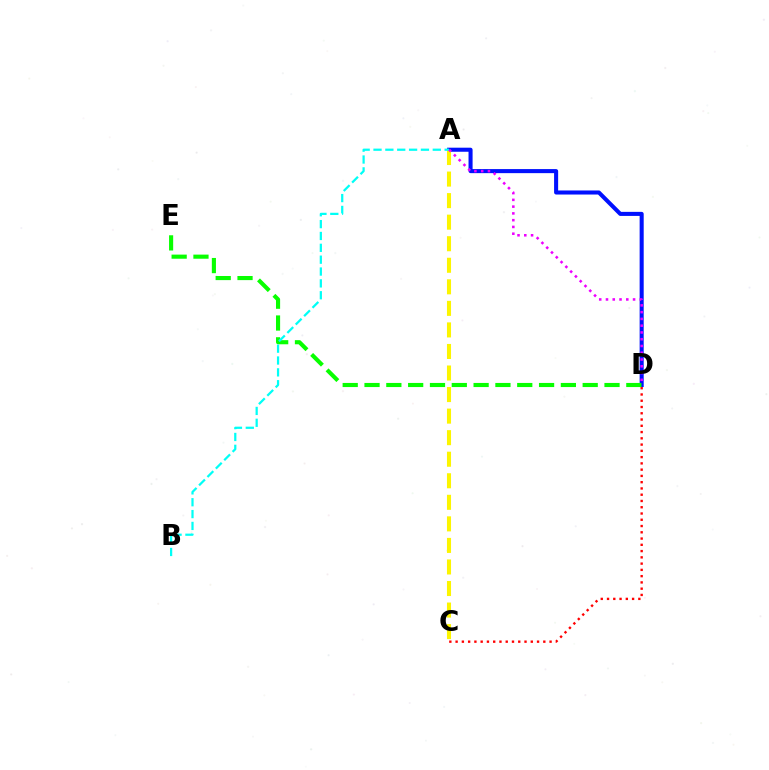{('A', 'D'): [{'color': '#0010ff', 'line_style': 'solid', 'thickness': 2.92}, {'color': '#ee00ff', 'line_style': 'dotted', 'thickness': 1.84}], ('D', 'E'): [{'color': '#08ff00', 'line_style': 'dashed', 'thickness': 2.96}], ('C', 'D'): [{'color': '#ff0000', 'line_style': 'dotted', 'thickness': 1.7}], ('A', 'C'): [{'color': '#fcf500', 'line_style': 'dashed', 'thickness': 2.93}], ('A', 'B'): [{'color': '#00fff6', 'line_style': 'dashed', 'thickness': 1.61}]}